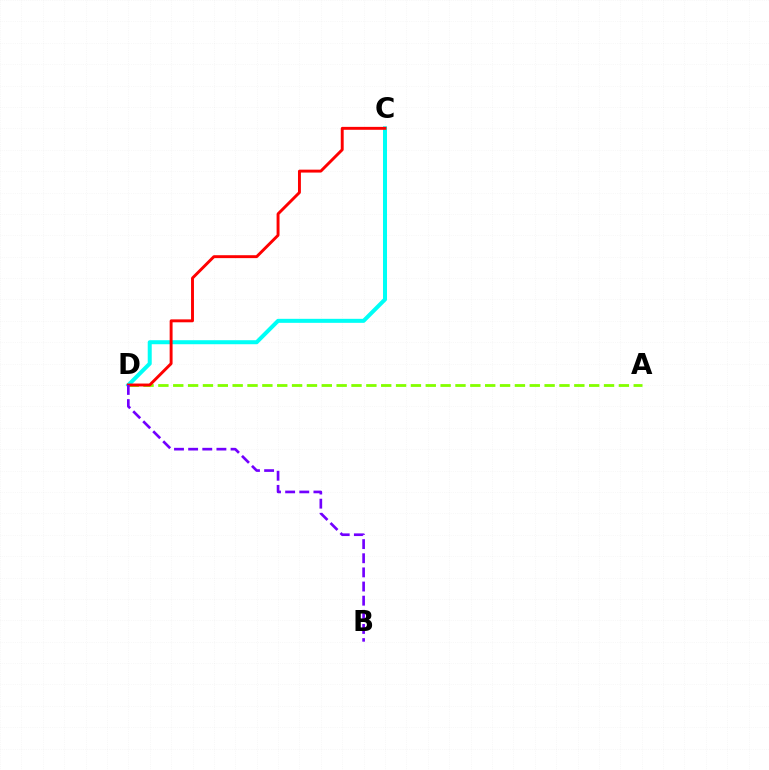{('C', 'D'): [{'color': '#00fff6', 'line_style': 'solid', 'thickness': 2.89}, {'color': '#ff0000', 'line_style': 'solid', 'thickness': 2.1}], ('A', 'D'): [{'color': '#84ff00', 'line_style': 'dashed', 'thickness': 2.02}], ('B', 'D'): [{'color': '#7200ff', 'line_style': 'dashed', 'thickness': 1.92}]}